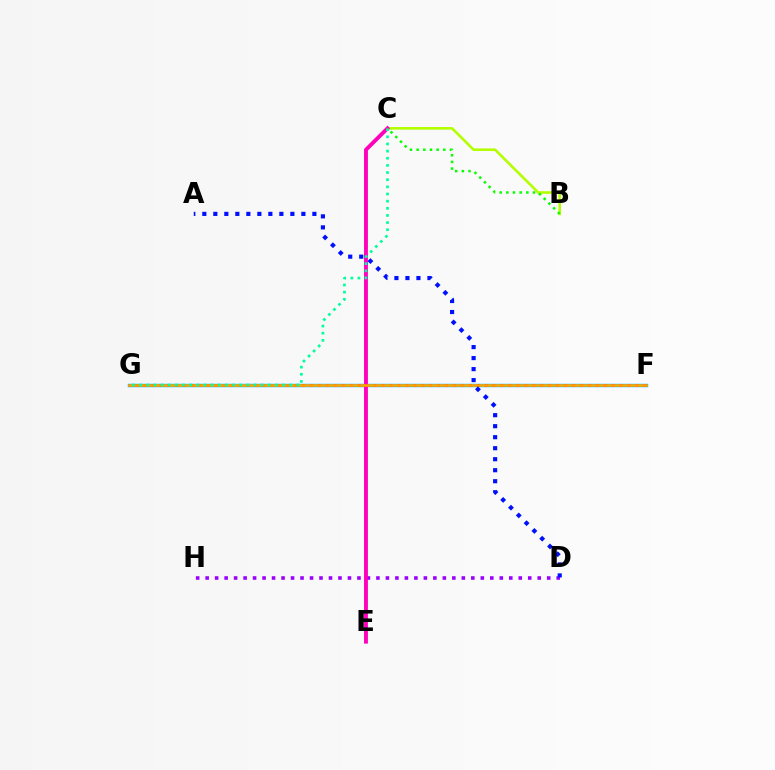{('D', 'H'): [{'color': '#9b00ff', 'line_style': 'dotted', 'thickness': 2.58}], ('B', 'C'): [{'color': '#b3ff00', 'line_style': 'solid', 'thickness': 1.88}, {'color': '#08ff00', 'line_style': 'dotted', 'thickness': 1.81}], ('F', 'G'): [{'color': '#00b5ff', 'line_style': 'solid', 'thickness': 2.46}, {'color': '#ff0000', 'line_style': 'dotted', 'thickness': 2.16}, {'color': '#ffa500', 'line_style': 'solid', 'thickness': 1.85}], ('C', 'E'): [{'color': '#ff00bd', 'line_style': 'solid', 'thickness': 2.79}], ('C', 'G'): [{'color': '#00ff9d', 'line_style': 'dotted', 'thickness': 1.94}], ('A', 'D'): [{'color': '#0010ff', 'line_style': 'dotted', 'thickness': 2.99}]}